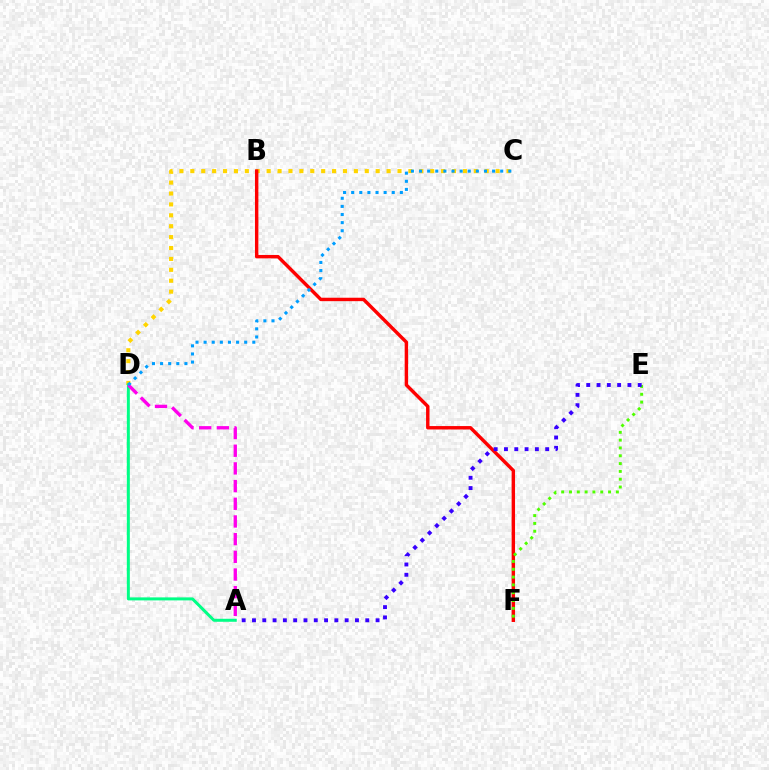{('C', 'D'): [{'color': '#ffd500', 'line_style': 'dotted', 'thickness': 2.96}, {'color': '#009eff', 'line_style': 'dotted', 'thickness': 2.2}], ('B', 'F'): [{'color': '#ff0000', 'line_style': 'solid', 'thickness': 2.46}], ('A', 'D'): [{'color': '#00ff86', 'line_style': 'solid', 'thickness': 2.16}, {'color': '#ff00ed', 'line_style': 'dashed', 'thickness': 2.4}], ('E', 'F'): [{'color': '#4fff00', 'line_style': 'dotted', 'thickness': 2.12}], ('A', 'E'): [{'color': '#3700ff', 'line_style': 'dotted', 'thickness': 2.8}]}